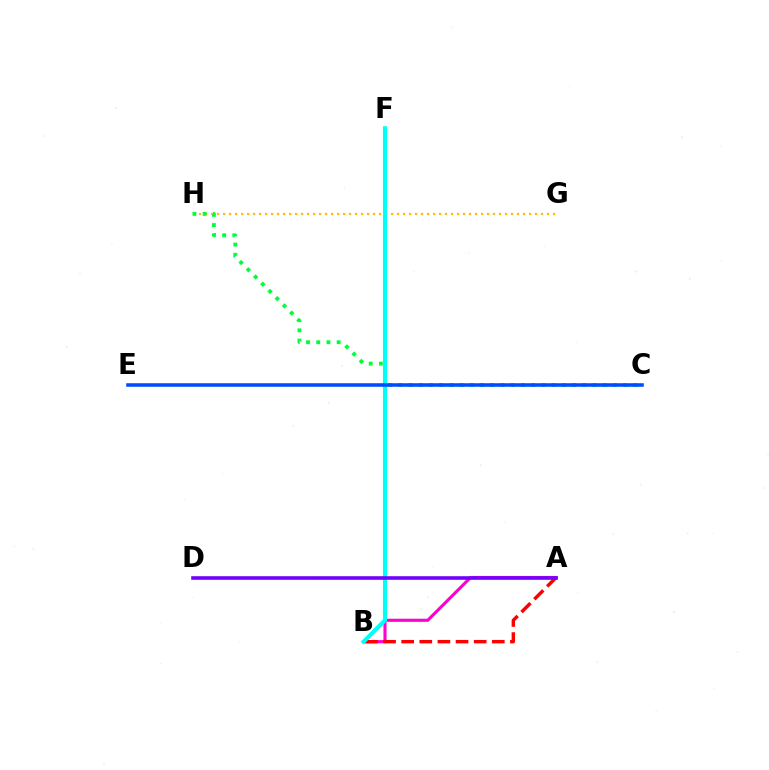{('G', 'H'): [{'color': '#ffbd00', 'line_style': 'dotted', 'thickness': 1.63}], ('A', 'B'): [{'color': '#ff00cf', 'line_style': 'solid', 'thickness': 2.23}, {'color': '#ff0000', 'line_style': 'dashed', 'thickness': 2.46}], ('C', 'H'): [{'color': '#00ff39', 'line_style': 'dotted', 'thickness': 2.78}], ('B', 'F'): [{'color': '#00fff6', 'line_style': 'solid', 'thickness': 2.99}], ('A', 'D'): [{'color': '#84ff00', 'line_style': 'dotted', 'thickness': 1.63}, {'color': '#7200ff', 'line_style': 'solid', 'thickness': 2.58}], ('C', 'E'): [{'color': '#004bff', 'line_style': 'solid', 'thickness': 2.55}]}